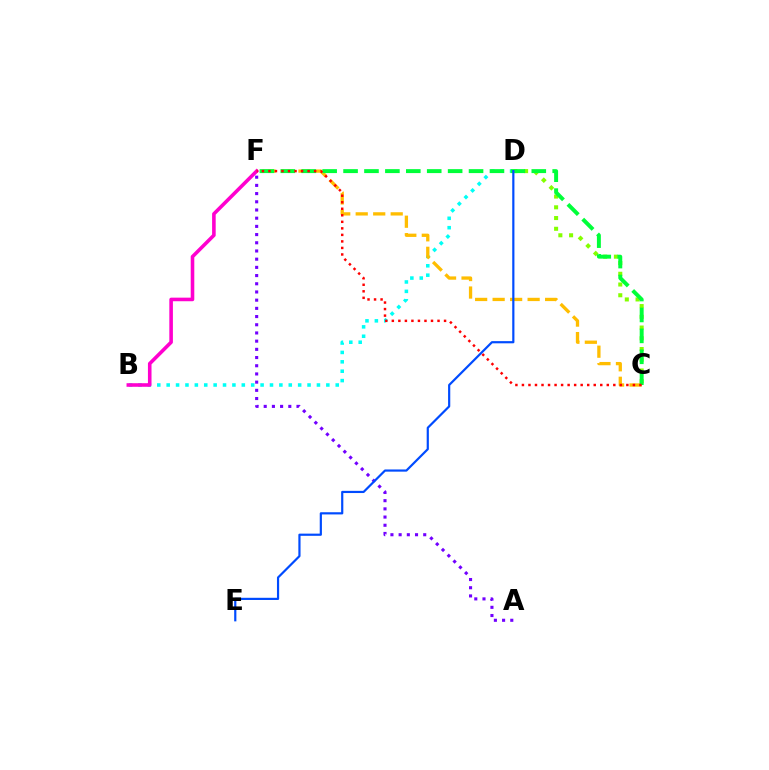{('B', 'D'): [{'color': '#00fff6', 'line_style': 'dotted', 'thickness': 2.55}], ('C', 'F'): [{'color': '#ffbd00', 'line_style': 'dashed', 'thickness': 2.38}, {'color': '#00ff39', 'line_style': 'dashed', 'thickness': 2.84}, {'color': '#ff0000', 'line_style': 'dotted', 'thickness': 1.77}], ('C', 'D'): [{'color': '#84ff00', 'line_style': 'dotted', 'thickness': 2.92}], ('A', 'F'): [{'color': '#7200ff', 'line_style': 'dotted', 'thickness': 2.23}], ('B', 'F'): [{'color': '#ff00cf', 'line_style': 'solid', 'thickness': 2.58}], ('D', 'E'): [{'color': '#004bff', 'line_style': 'solid', 'thickness': 1.58}]}